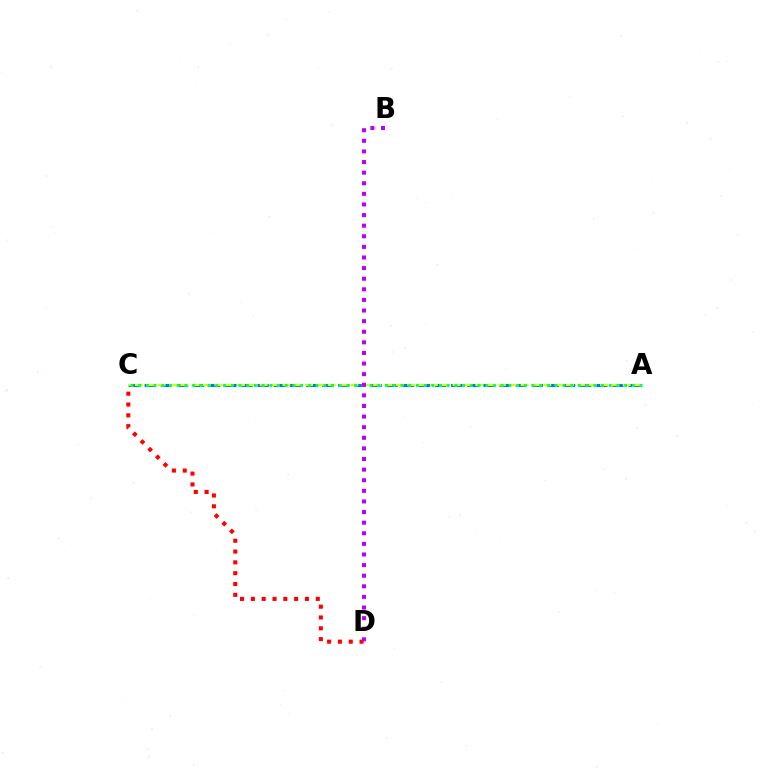{('A', 'C'): [{'color': '#0074ff', 'line_style': 'dashed', 'thickness': 2.19}, {'color': '#d1ff00', 'line_style': 'dashed', 'thickness': 1.54}, {'color': '#00ff5c', 'line_style': 'dotted', 'thickness': 2.1}], ('C', 'D'): [{'color': '#ff0000', 'line_style': 'dotted', 'thickness': 2.94}], ('B', 'D'): [{'color': '#b900ff', 'line_style': 'dotted', 'thickness': 2.88}]}